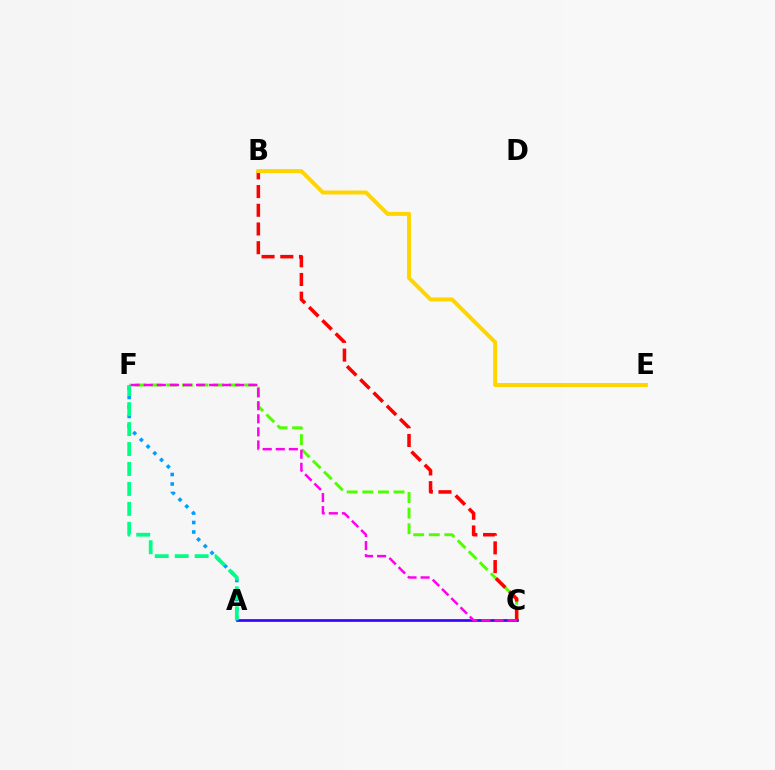{('C', 'F'): [{'color': '#4fff00', 'line_style': 'dashed', 'thickness': 2.12}, {'color': '#ff00ed', 'line_style': 'dashed', 'thickness': 1.78}], ('A', 'C'): [{'color': '#3700ff', 'line_style': 'solid', 'thickness': 1.93}], ('B', 'C'): [{'color': '#ff0000', 'line_style': 'dashed', 'thickness': 2.54}], ('B', 'E'): [{'color': '#ffd500', 'line_style': 'solid', 'thickness': 2.86}], ('A', 'F'): [{'color': '#009eff', 'line_style': 'dotted', 'thickness': 2.58}, {'color': '#00ff86', 'line_style': 'dashed', 'thickness': 2.71}]}